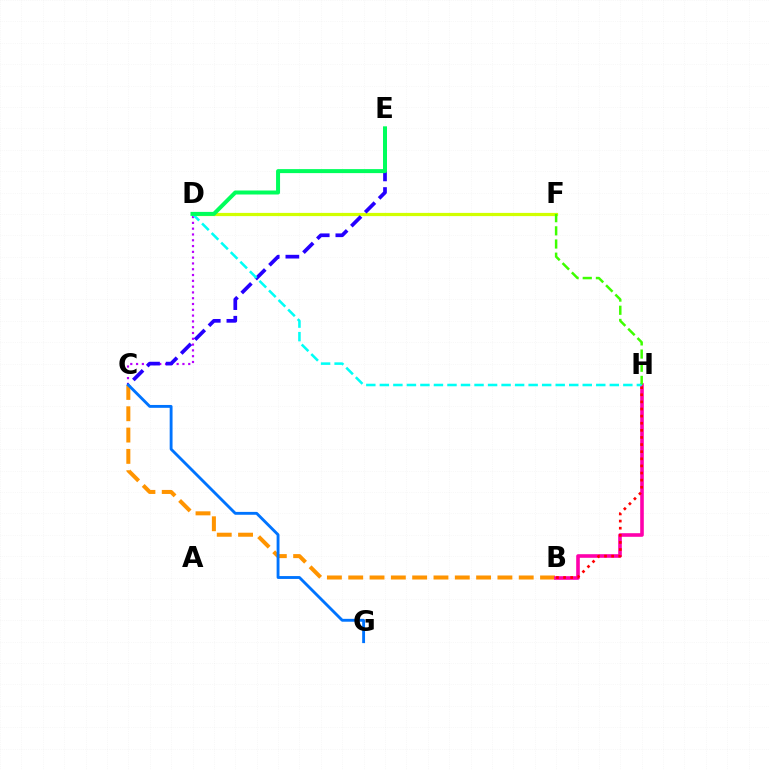{('D', 'F'): [{'color': '#d1ff00', 'line_style': 'solid', 'thickness': 2.3}], ('B', 'C'): [{'color': '#ff9400', 'line_style': 'dashed', 'thickness': 2.9}], ('B', 'H'): [{'color': '#ff00ac', 'line_style': 'solid', 'thickness': 2.59}, {'color': '#ff0000', 'line_style': 'dotted', 'thickness': 1.93}], ('F', 'H'): [{'color': '#3dff00', 'line_style': 'dashed', 'thickness': 1.79}], ('C', 'D'): [{'color': '#b900ff', 'line_style': 'dotted', 'thickness': 1.57}], ('C', 'E'): [{'color': '#2500ff', 'line_style': 'dashed', 'thickness': 2.66}], ('D', 'H'): [{'color': '#00fff6', 'line_style': 'dashed', 'thickness': 1.84}], ('D', 'E'): [{'color': '#00ff5c', 'line_style': 'solid', 'thickness': 2.88}], ('C', 'G'): [{'color': '#0074ff', 'line_style': 'solid', 'thickness': 2.06}]}